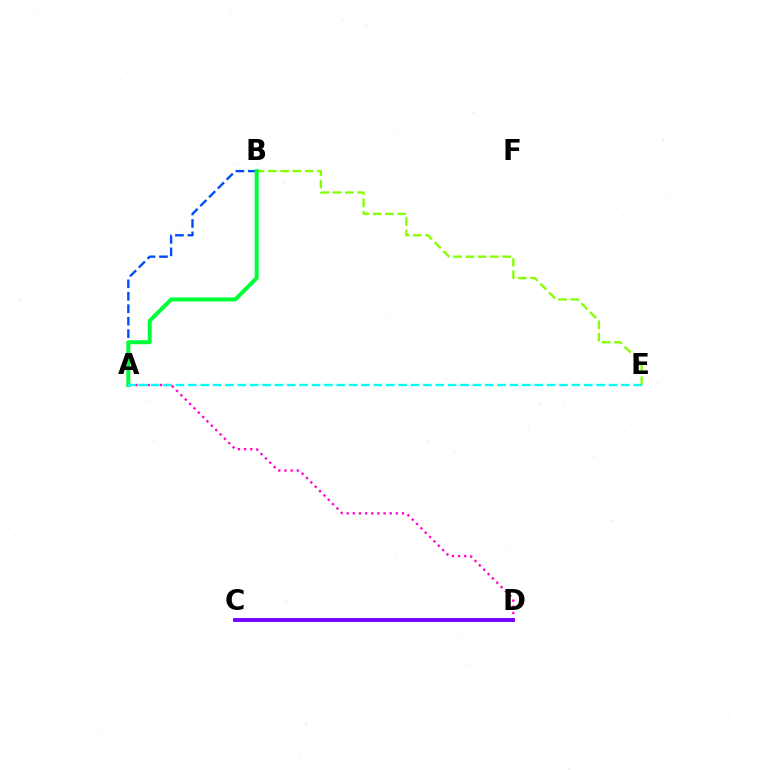{('A', 'D'): [{'color': '#ff00cf', 'line_style': 'dotted', 'thickness': 1.67}], ('A', 'B'): [{'color': '#004bff', 'line_style': 'dashed', 'thickness': 1.69}, {'color': '#00ff39', 'line_style': 'solid', 'thickness': 2.88}], ('B', 'E'): [{'color': '#84ff00', 'line_style': 'dashed', 'thickness': 1.67}], ('C', 'D'): [{'color': '#ff0000', 'line_style': 'solid', 'thickness': 1.58}, {'color': '#ffbd00', 'line_style': 'dashed', 'thickness': 1.67}, {'color': '#7200ff', 'line_style': 'solid', 'thickness': 2.77}], ('A', 'E'): [{'color': '#00fff6', 'line_style': 'dashed', 'thickness': 1.68}]}